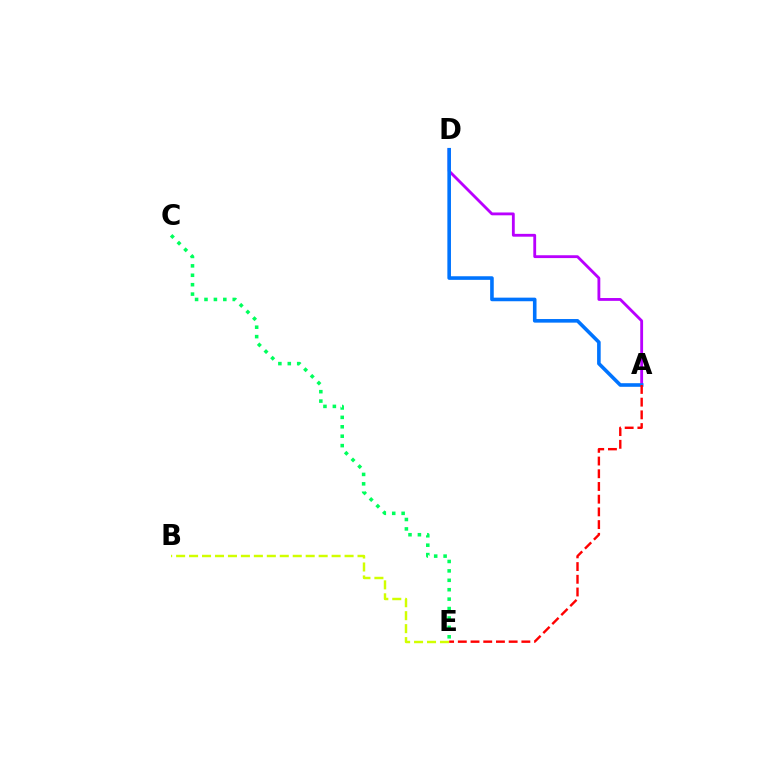{('A', 'D'): [{'color': '#b900ff', 'line_style': 'solid', 'thickness': 2.04}, {'color': '#0074ff', 'line_style': 'solid', 'thickness': 2.59}], ('B', 'E'): [{'color': '#d1ff00', 'line_style': 'dashed', 'thickness': 1.76}], ('C', 'E'): [{'color': '#00ff5c', 'line_style': 'dotted', 'thickness': 2.56}], ('A', 'E'): [{'color': '#ff0000', 'line_style': 'dashed', 'thickness': 1.73}]}